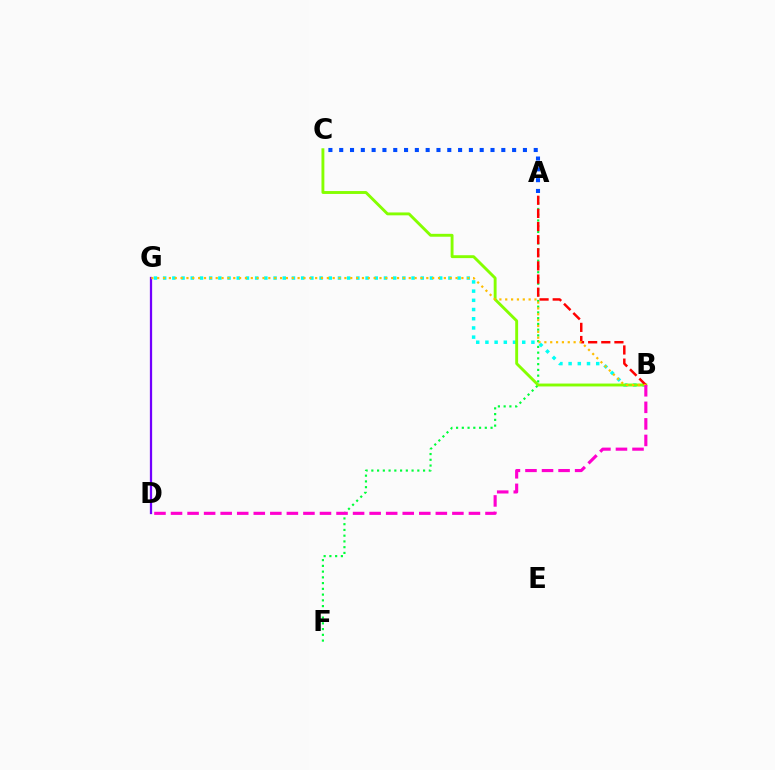{('D', 'G'): [{'color': '#7200ff', 'line_style': 'solid', 'thickness': 1.63}], ('B', 'G'): [{'color': '#00fff6', 'line_style': 'dotted', 'thickness': 2.5}, {'color': '#ffbd00', 'line_style': 'dotted', 'thickness': 1.59}], ('A', 'F'): [{'color': '#00ff39', 'line_style': 'dotted', 'thickness': 1.56}], ('A', 'C'): [{'color': '#004bff', 'line_style': 'dotted', 'thickness': 2.94}], ('B', 'C'): [{'color': '#84ff00', 'line_style': 'solid', 'thickness': 2.08}], ('A', 'B'): [{'color': '#ff0000', 'line_style': 'dashed', 'thickness': 1.78}], ('B', 'D'): [{'color': '#ff00cf', 'line_style': 'dashed', 'thickness': 2.25}]}